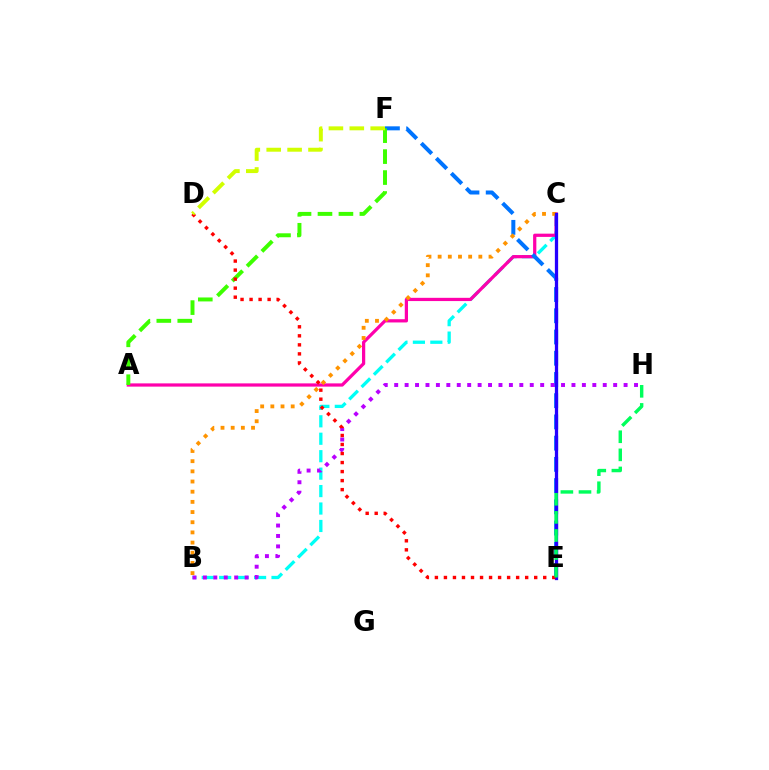{('B', 'C'): [{'color': '#00fff6', 'line_style': 'dashed', 'thickness': 2.37}, {'color': '#ff9400', 'line_style': 'dotted', 'thickness': 2.76}], ('A', 'C'): [{'color': '#ff00ac', 'line_style': 'solid', 'thickness': 2.33}], ('E', 'F'): [{'color': '#0074ff', 'line_style': 'dashed', 'thickness': 2.88}], ('A', 'F'): [{'color': '#3dff00', 'line_style': 'dashed', 'thickness': 2.85}], ('B', 'H'): [{'color': '#b900ff', 'line_style': 'dotted', 'thickness': 2.83}], ('C', 'E'): [{'color': '#2500ff', 'line_style': 'solid', 'thickness': 2.36}], ('D', 'E'): [{'color': '#ff0000', 'line_style': 'dotted', 'thickness': 2.45}], ('D', 'F'): [{'color': '#d1ff00', 'line_style': 'dashed', 'thickness': 2.84}], ('E', 'H'): [{'color': '#00ff5c', 'line_style': 'dashed', 'thickness': 2.46}]}